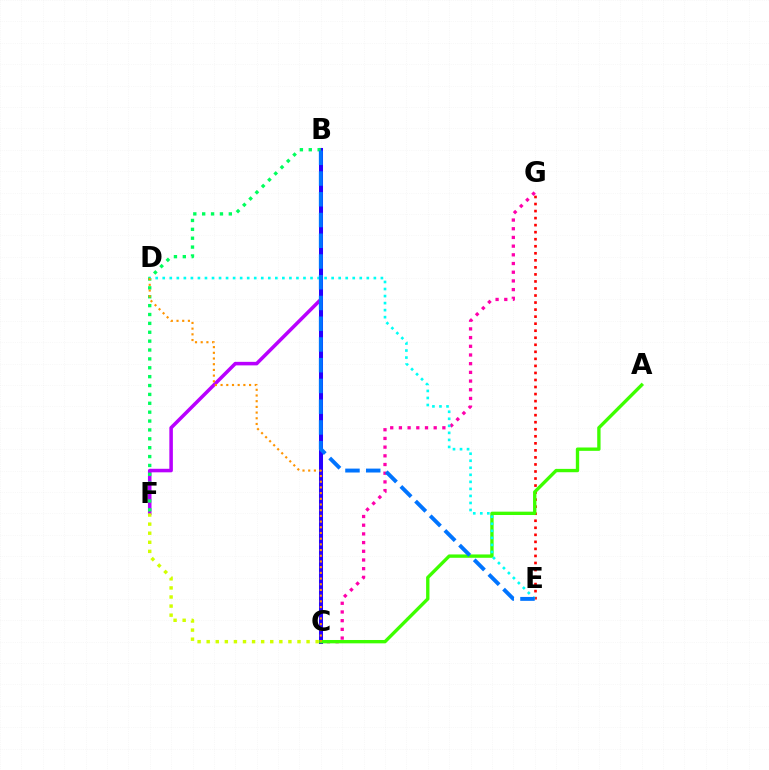{('B', 'F'): [{'color': '#b900ff', 'line_style': 'solid', 'thickness': 2.55}, {'color': '#00ff5c', 'line_style': 'dotted', 'thickness': 2.41}], ('B', 'C'): [{'color': '#2500ff', 'line_style': 'solid', 'thickness': 2.9}], ('C', 'G'): [{'color': '#ff00ac', 'line_style': 'dotted', 'thickness': 2.36}], ('E', 'G'): [{'color': '#ff0000', 'line_style': 'dotted', 'thickness': 1.91}], ('C', 'F'): [{'color': '#d1ff00', 'line_style': 'dotted', 'thickness': 2.47}], ('A', 'C'): [{'color': '#3dff00', 'line_style': 'solid', 'thickness': 2.41}], ('D', 'E'): [{'color': '#00fff6', 'line_style': 'dotted', 'thickness': 1.91}], ('C', 'D'): [{'color': '#ff9400', 'line_style': 'dotted', 'thickness': 1.55}], ('B', 'E'): [{'color': '#0074ff', 'line_style': 'dashed', 'thickness': 2.82}]}